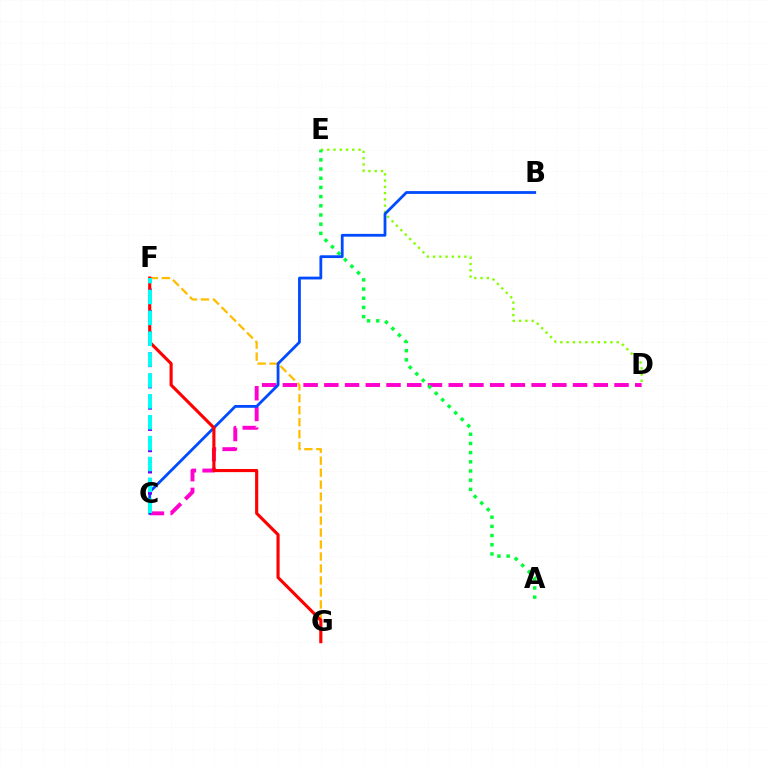{('D', 'E'): [{'color': '#84ff00', 'line_style': 'dotted', 'thickness': 1.7}], ('C', 'D'): [{'color': '#ff00cf', 'line_style': 'dashed', 'thickness': 2.82}], ('A', 'E'): [{'color': '#00ff39', 'line_style': 'dotted', 'thickness': 2.49}], ('F', 'G'): [{'color': '#ffbd00', 'line_style': 'dashed', 'thickness': 1.63}, {'color': '#ff0000', 'line_style': 'solid', 'thickness': 2.25}], ('B', 'C'): [{'color': '#004bff', 'line_style': 'solid', 'thickness': 2.01}], ('C', 'F'): [{'color': '#7200ff', 'line_style': 'dotted', 'thickness': 2.89}, {'color': '#00fff6', 'line_style': 'dashed', 'thickness': 2.84}]}